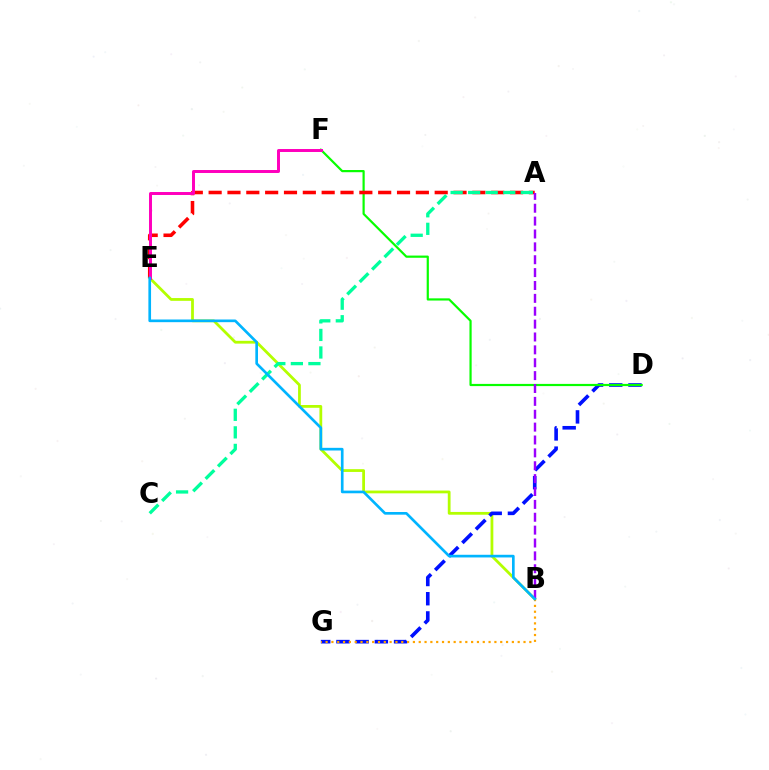{('B', 'E'): [{'color': '#b3ff00', 'line_style': 'solid', 'thickness': 2.0}, {'color': '#00b5ff', 'line_style': 'solid', 'thickness': 1.92}], ('D', 'G'): [{'color': '#0010ff', 'line_style': 'dashed', 'thickness': 2.61}], ('D', 'F'): [{'color': '#08ff00', 'line_style': 'solid', 'thickness': 1.58}], ('A', 'E'): [{'color': '#ff0000', 'line_style': 'dashed', 'thickness': 2.56}], ('E', 'F'): [{'color': '#ff00bd', 'line_style': 'solid', 'thickness': 2.14}], ('A', 'B'): [{'color': '#9b00ff', 'line_style': 'dashed', 'thickness': 1.75}], ('A', 'C'): [{'color': '#00ff9d', 'line_style': 'dashed', 'thickness': 2.38}], ('B', 'G'): [{'color': '#ffa500', 'line_style': 'dotted', 'thickness': 1.58}]}